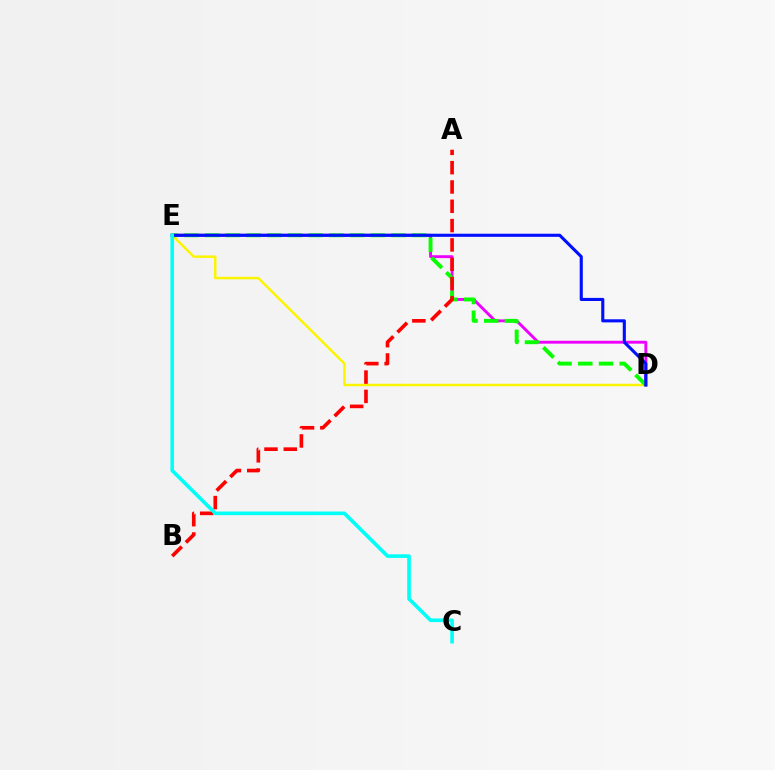{('D', 'E'): [{'color': '#ee00ff', 'line_style': 'solid', 'thickness': 2.08}, {'color': '#fcf500', 'line_style': 'solid', 'thickness': 1.78}, {'color': '#08ff00', 'line_style': 'dashed', 'thickness': 2.81}, {'color': '#0010ff', 'line_style': 'solid', 'thickness': 2.24}], ('A', 'B'): [{'color': '#ff0000', 'line_style': 'dashed', 'thickness': 2.62}], ('C', 'E'): [{'color': '#00fff6', 'line_style': 'solid', 'thickness': 2.61}]}